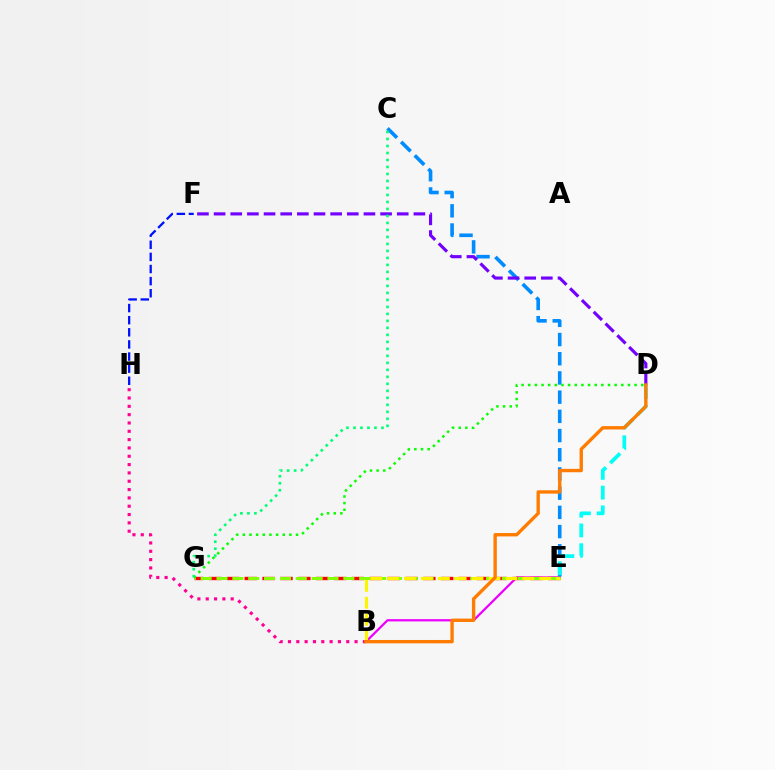{('B', 'E'): [{'color': '#ee00ff', 'line_style': 'solid', 'thickness': 1.62}, {'color': '#fcf500', 'line_style': 'dashed', 'thickness': 2.3}], ('C', 'E'): [{'color': '#008cff', 'line_style': 'dashed', 'thickness': 2.61}], ('E', 'G'): [{'color': '#ff0000', 'line_style': 'dashed', 'thickness': 2.43}, {'color': '#84ff00', 'line_style': 'dashed', 'thickness': 2.15}], ('B', 'H'): [{'color': '#ff0094', 'line_style': 'dotted', 'thickness': 2.26}], ('D', 'E'): [{'color': '#00fff6', 'line_style': 'dashed', 'thickness': 2.69}], ('F', 'H'): [{'color': '#0010ff', 'line_style': 'dashed', 'thickness': 1.65}], ('D', 'G'): [{'color': '#08ff00', 'line_style': 'dotted', 'thickness': 1.81}], ('D', 'F'): [{'color': '#7200ff', 'line_style': 'dashed', 'thickness': 2.26}], ('B', 'D'): [{'color': '#ff7c00', 'line_style': 'solid', 'thickness': 2.42}], ('C', 'G'): [{'color': '#00ff74', 'line_style': 'dotted', 'thickness': 1.9}]}